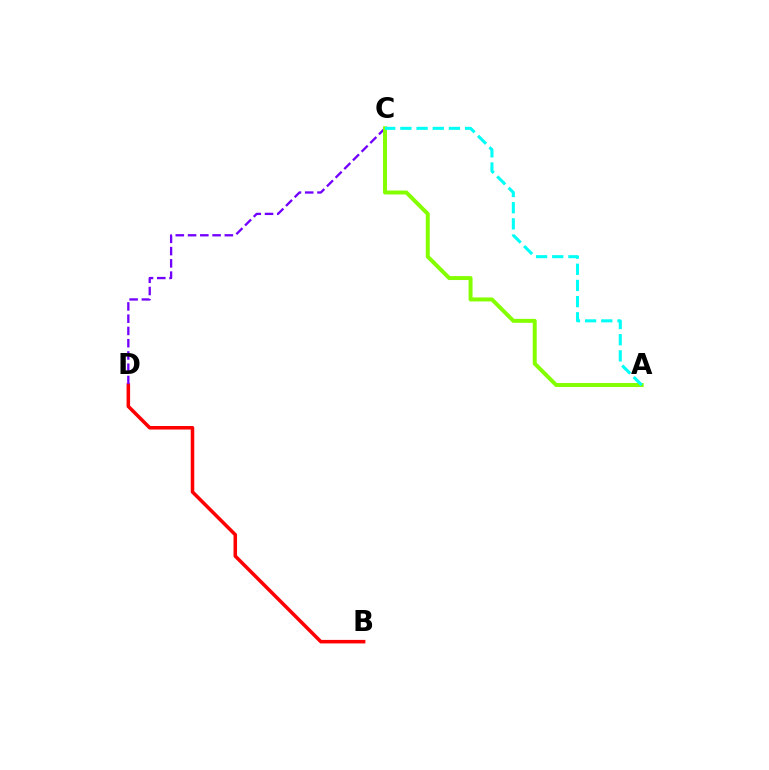{('B', 'D'): [{'color': '#ff0000', 'line_style': 'solid', 'thickness': 2.54}], ('C', 'D'): [{'color': '#7200ff', 'line_style': 'dashed', 'thickness': 1.67}], ('A', 'C'): [{'color': '#84ff00', 'line_style': 'solid', 'thickness': 2.85}, {'color': '#00fff6', 'line_style': 'dashed', 'thickness': 2.2}]}